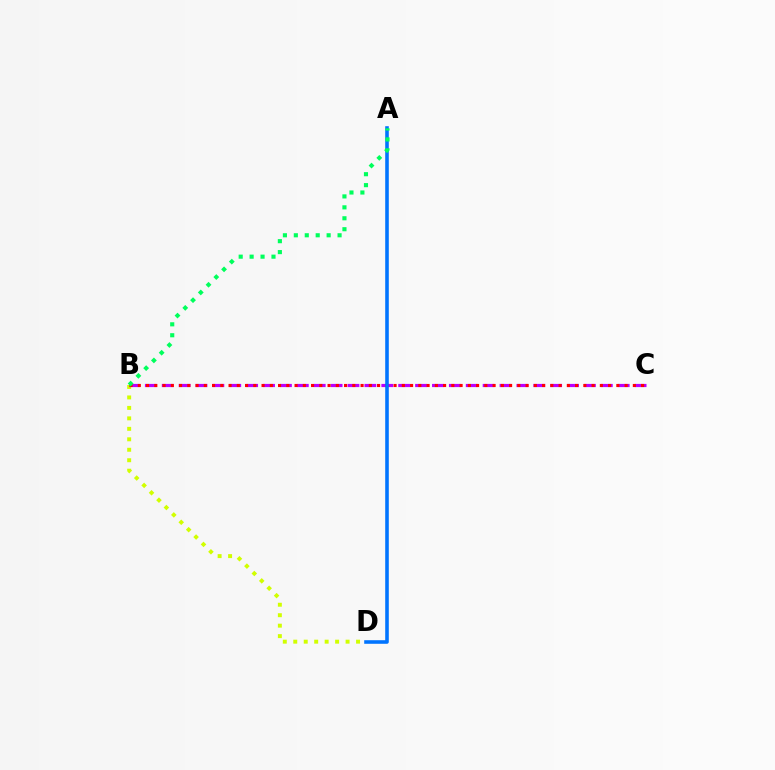{('B', 'D'): [{'color': '#d1ff00', 'line_style': 'dotted', 'thickness': 2.84}], ('B', 'C'): [{'color': '#b900ff', 'line_style': 'dashed', 'thickness': 2.29}, {'color': '#ff0000', 'line_style': 'dotted', 'thickness': 2.24}], ('A', 'D'): [{'color': '#0074ff', 'line_style': 'solid', 'thickness': 2.58}], ('A', 'B'): [{'color': '#00ff5c', 'line_style': 'dotted', 'thickness': 2.97}]}